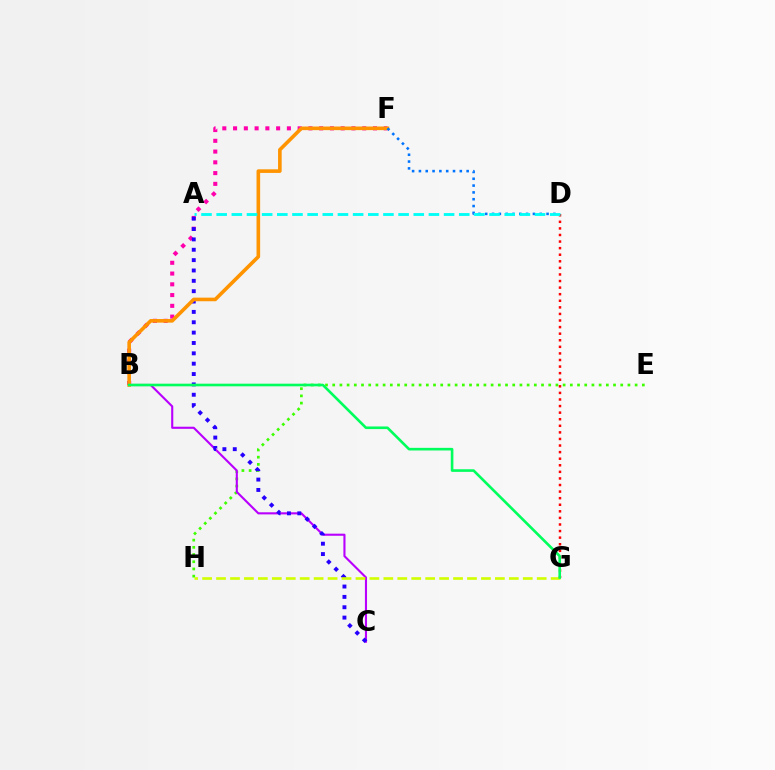{('E', 'H'): [{'color': '#3dff00', 'line_style': 'dotted', 'thickness': 1.96}], ('B', 'C'): [{'color': '#b900ff', 'line_style': 'solid', 'thickness': 1.52}], ('B', 'F'): [{'color': '#ff00ac', 'line_style': 'dotted', 'thickness': 2.92}, {'color': '#ff9400', 'line_style': 'solid', 'thickness': 2.6}], ('A', 'C'): [{'color': '#2500ff', 'line_style': 'dotted', 'thickness': 2.81}], ('D', 'G'): [{'color': '#ff0000', 'line_style': 'dotted', 'thickness': 1.79}], ('G', 'H'): [{'color': '#d1ff00', 'line_style': 'dashed', 'thickness': 1.89}], ('B', 'G'): [{'color': '#00ff5c', 'line_style': 'solid', 'thickness': 1.89}], ('D', 'F'): [{'color': '#0074ff', 'line_style': 'dotted', 'thickness': 1.85}], ('A', 'D'): [{'color': '#00fff6', 'line_style': 'dashed', 'thickness': 2.06}]}